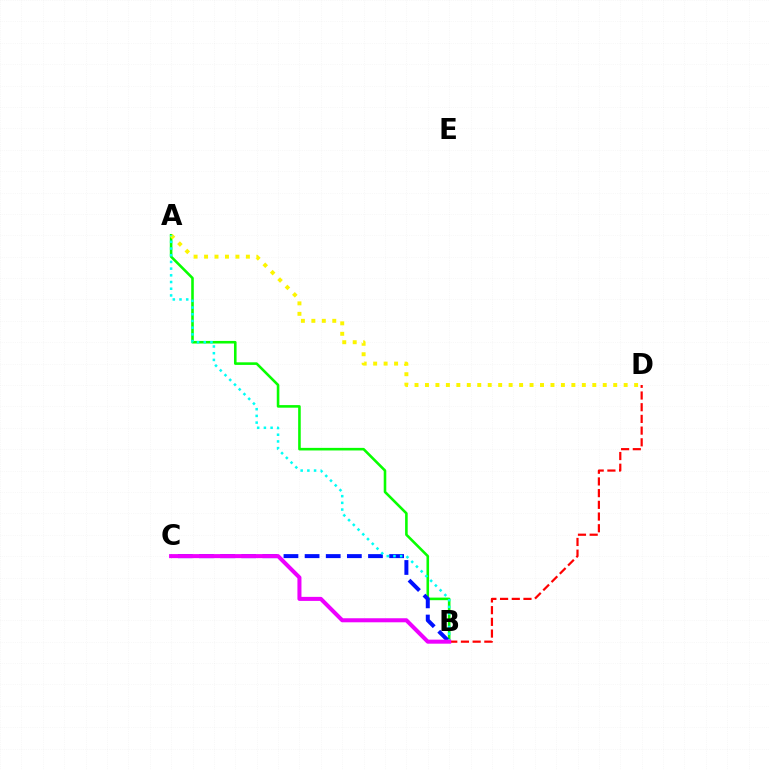{('A', 'B'): [{'color': '#08ff00', 'line_style': 'solid', 'thickness': 1.86}, {'color': '#00fff6', 'line_style': 'dotted', 'thickness': 1.82}], ('B', 'C'): [{'color': '#0010ff', 'line_style': 'dashed', 'thickness': 2.87}, {'color': '#ee00ff', 'line_style': 'solid', 'thickness': 2.91}], ('B', 'D'): [{'color': '#ff0000', 'line_style': 'dashed', 'thickness': 1.59}], ('A', 'D'): [{'color': '#fcf500', 'line_style': 'dotted', 'thickness': 2.84}]}